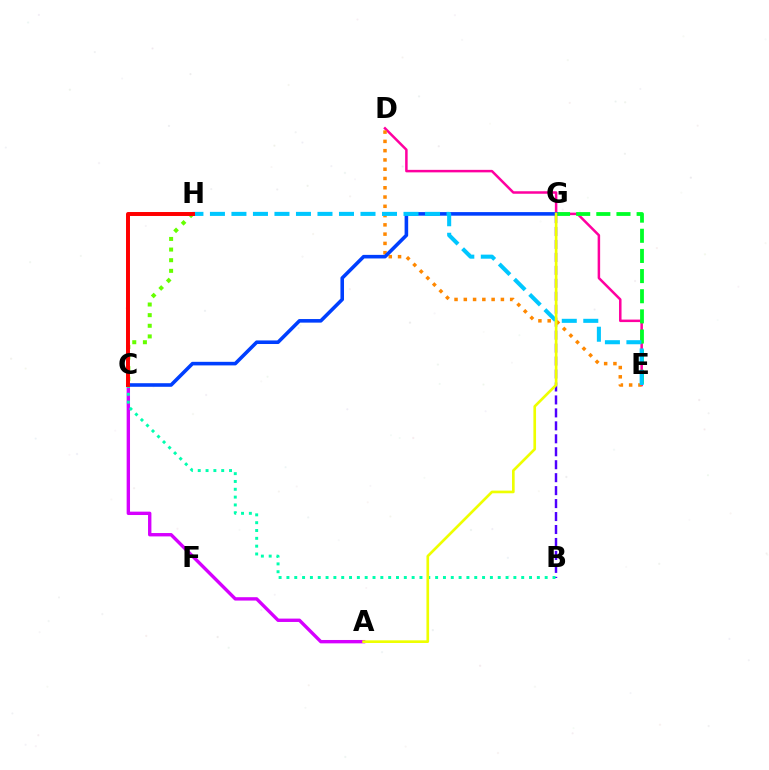{('B', 'G'): [{'color': '#4f00ff', 'line_style': 'dashed', 'thickness': 1.76}], ('D', 'E'): [{'color': '#ff00a0', 'line_style': 'solid', 'thickness': 1.8}, {'color': '#ff8800', 'line_style': 'dotted', 'thickness': 2.52}], ('E', 'G'): [{'color': '#00ff27', 'line_style': 'dashed', 'thickness': 2.74}], ('A', 'C'): [{'color': '#d600ff', 'line_style': 'solid', 'thickness': 2.43}], ('C', 'G'): [{'color': '#003fff', 'line_style': 'solid', 'thickness': 2.58}], ('B', 'C'): [{'color': '#00ffaf', 'line_style': 'dotted', 'thickness': 2.13}], ('C', 'H'): [{'color': '#66ff00', 'line_style': 'dotted', 'thickness': 2.89}, {'color': '#ff0000', 'line_style': 'solid', 'thickness': 2.85}], ('E', 'H'): [{'color': '#00c7ff', 'line_style': 'dashed', 'thickness': 2.92}], ('A', 'G'): [{'color': '#eeff00', 'line_style': 'solid', 'thickness': 1.92}]}